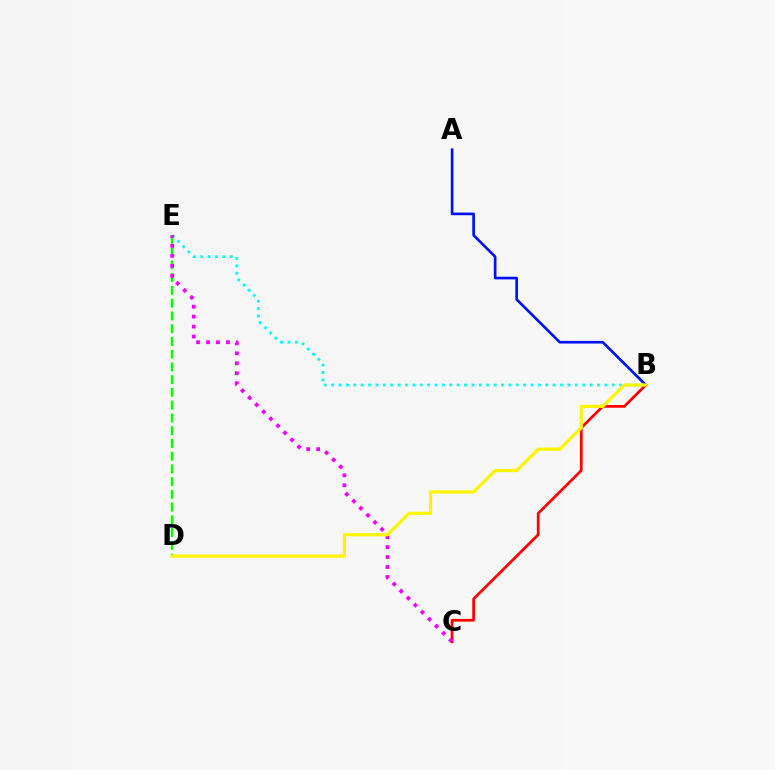{('A', 'B'): [{'color': '#0010ff', 'line_style': 'solid', 'thickness': 1.92}], ('B', 'E'): [{'color': '#00fff6', 'line_style': 'dotted', 'thickness': 2.01}], ('D', 'E'): [{'color': '#08ff00', 'line_style': 'dashed', 'thickness': 1.73}], ('B', 'C'): [{'color': '#ff0000', 'line_style': 'solid', 'thickness': 1.97}], ('C', 'E'): [{'color': '#ee00ff', 'line_style': 'dotted', 'thickness': 2.71}], ('B', 'D'): [{'color': '#fcf500', 'line_style': 'solid', 'thickness': 2.3}]}